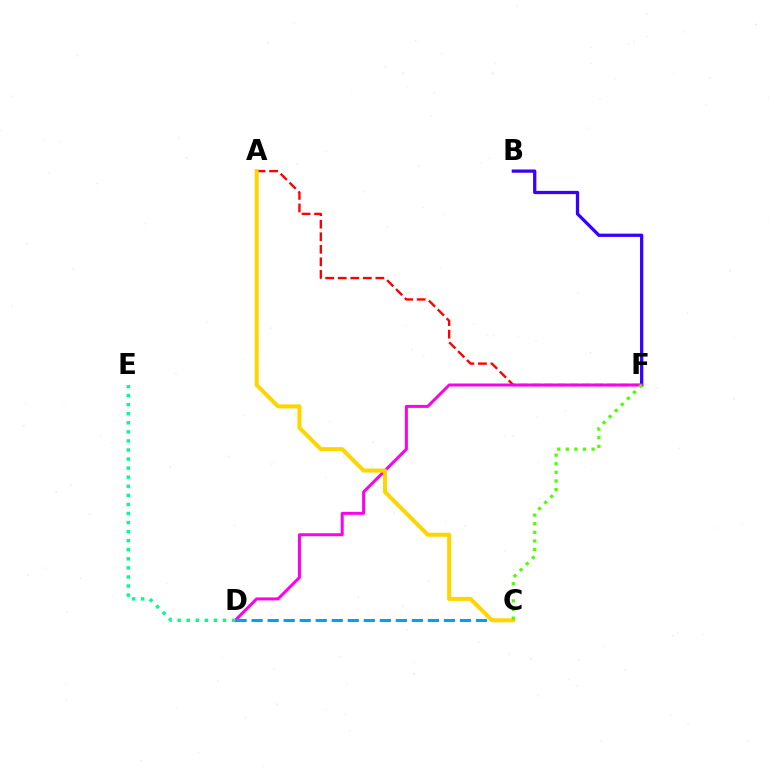{('A', 'F'): [{'color': '#ff0000', 'line_style': 'dashed', 'thickness': 1.7}], ('B', 'F'): [{'color': '#3700ff', 'line_style': 'solid', 'thickness': 2.35}], ('D', 'F'): [{'color': '#ff00ed', 'line_style': 'solid', 'thickness': 2.16}], ('C', 'D'): [{'color': '#009eff', 'line_style': 'dashed', 'thickness': 2.18}], ('A', 'C'): [{'color': '#ffd500', 'line_style': 'solid', 'thickness': 2.91}], ('C', 'F'): [{'color': '#4fff00', 'line_style': 'dotted', 'thickness': 2.34}], ('D', 'E'): [{'color': '#00ff86', 'line_style': 'dotted', 'thickness': 2.46}]}